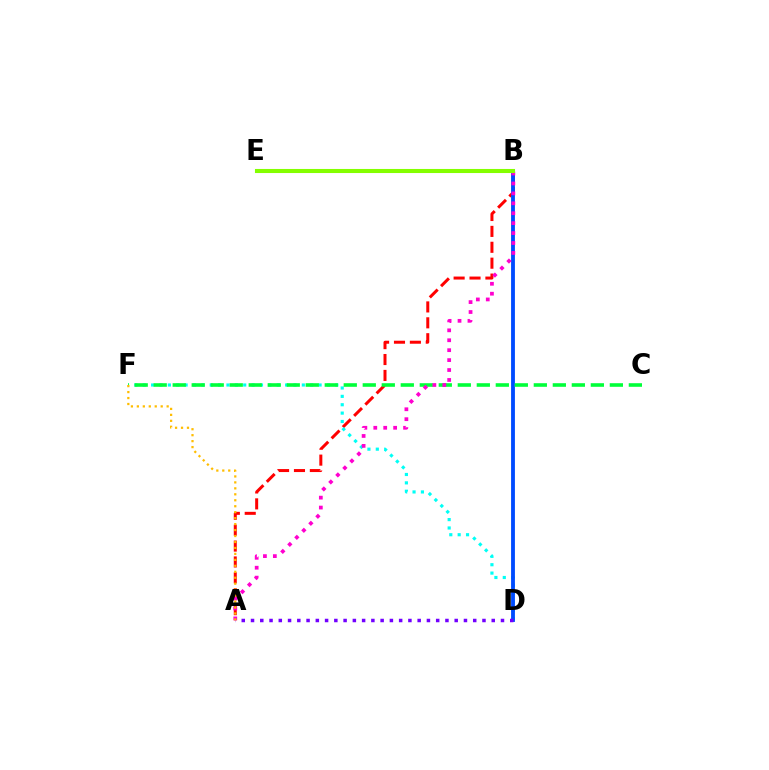{('A', 'B'): [{'color': '#ff0000', 'line_style': 'dashed', 'thickness': 2.16}, {'color': '#ff00cf', 'line_style': 'dotted', 'thickness': 2.7}], ('D', 'F'): [{'color': '#00fff6', 'line_style': 'dotted', 'thickness': 2.28}], ('B', 'D'): [{'color': '#004bff', 'line_style': 'solid', 'thickness': 2.76}], ('C', 'F'): [{'color': '#00ff39', 'line_style': 'dashed', 'thickness': 2.58}], ('A', 'D'): [{'color': '#7200ff', 'line_style': 'dotted', 'thickness': 2.52}], ('A', 'F'): [{'color': '#ffbd00', 'line_style': 'dotted', 'thickness': 1.62}], ('B', 'E'): [{'color': '#84ff00', 'line_style': 'solid', 'thickness': 2.94}]}